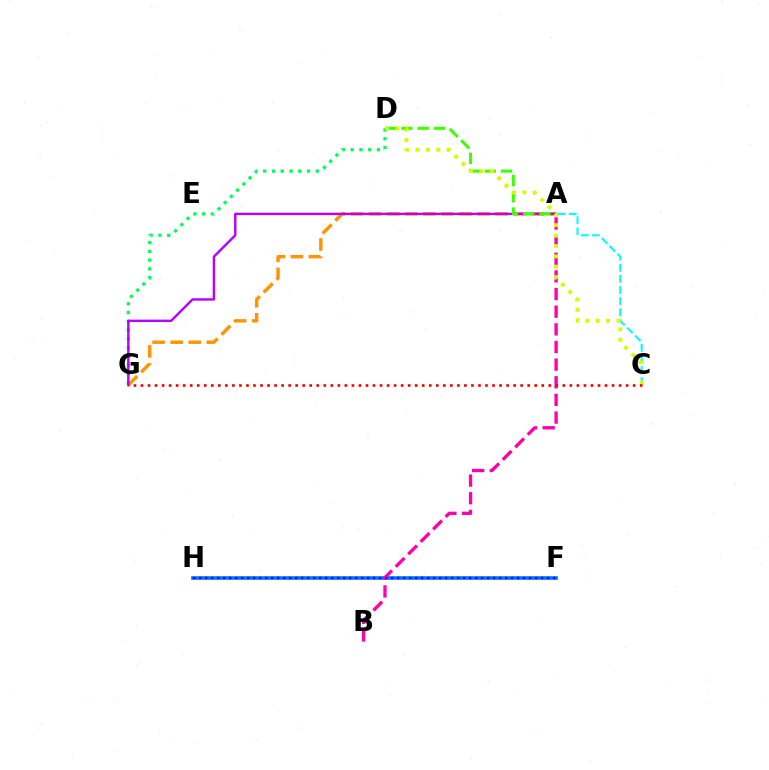{('F', 'H'): [{'color': '#0074ff', 'line_style': 'solid', 'thickness': 2.62}, {'color': '#2500ff', 'line_style': 'dotted', 'thickness': 1.63}], ('D', 'G'): [{'color': '#00ff5c', 'line_style': 'dotted', 'thickness': 2.38}], ('A', 'B'): [{'color': '#ff00ac', 'line_style': 'dashed', 'thickness': 2.4}], ('A', 'C'): [{'color': '#00fff6', 'line_style': 'dashed', 'thickness': 1.51}], ('A', 'G'): [{'color': '#ff9400', 'line_style': 'dashed', 'thickness': 2.46}, {'color': '#b900ff', 'line_style': 'solid', 'thickness': 1.74}], ('A', 'D'): [{'color': '#3dff00', 'line_style': 'dashed', 'thickness': 2.21}], ('C', 'D'): [{'color': '#d1ff00', 'line_style': 'dotted', 'thickness': 2.82}], ('C', 'G'): [{'color': '#ff0000', 'line_style': 'dotted', 'thickness': 1.91}]}